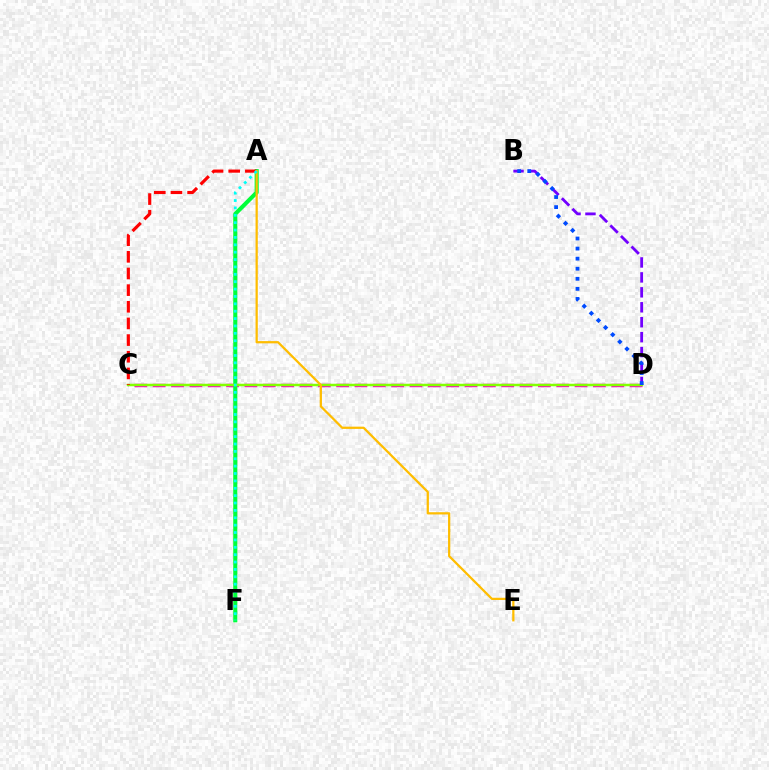{('C', 'D'): [{'color': '#ff00cf', 'line_style': 'dashed', 'thickness': 2.49}, {'color': '#84ff00', 'line_style': 'solid', 'thickness': 1.79}], ('A', 'F'): [{'color': '#00ff39', 'line_style': 'solid', 'thickness': 2.95}, {'color': '#00fff6', 'line_style': 'dotted', 'thickness': 2.0}], ('B', 'D'): [{'color': '#7200ff', 'line_style': 'dashed', 'thickness': 2.03}, {'color': '#004bff', 'line_style': 'dotted', 'thickness': 2.74}], ('A', 'C'): [{'color': '#ff0000', 'line_style': 'dashed', 'thickness': 2.26}], ('A', 'E'): [{'color': '#ffbd00', 'line_style': 'solid', 'thickness': 1.62}]}